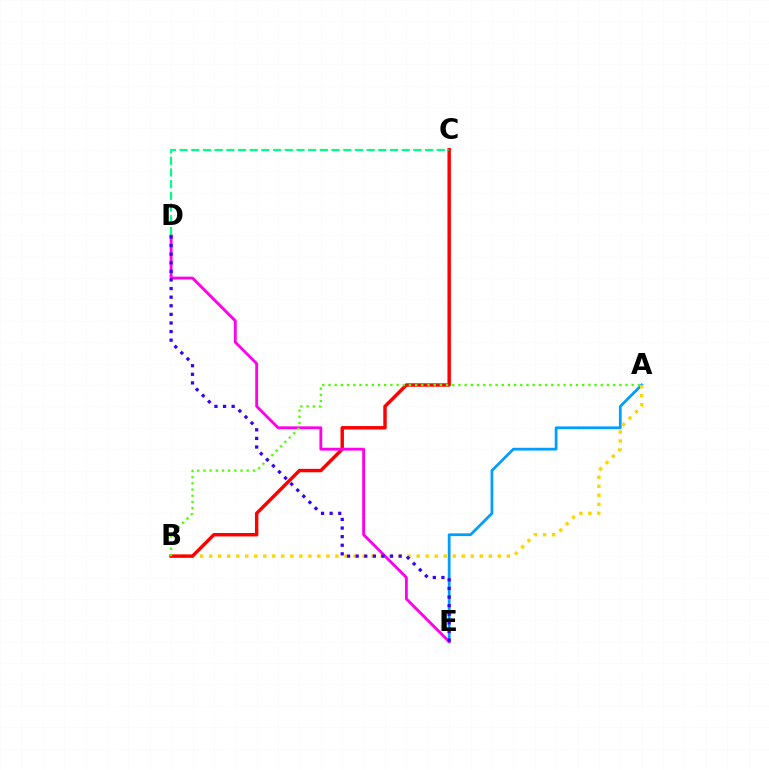{('A', 'E'): [{'color': '#009eff', 'line_style': 'solid', 'thickness': 1.99}], ('A', 'B'): [{'color': '#ffd500', 'line_style': 'dotted', 'thickness': 2.45}, {'color': '#4fff00', 'line_style': 'dotted', 'thickness': 1.68}], ('B', 'C'): [{'color': '#ff0000', 'line_style': 'solid', 'thickness': 2.47}], ('D', 'E'): [{'color': '#ff00ed', 'line_style': 'solid', 'thickness': 2.05}, {'color': '#3700ff', 'line_style': 'dotted', 'thickness': 2.34}], ('C', 'D'): [{'color': '#00ff86', 'line_style': 'dashed', 'thickness': 1.59}]}